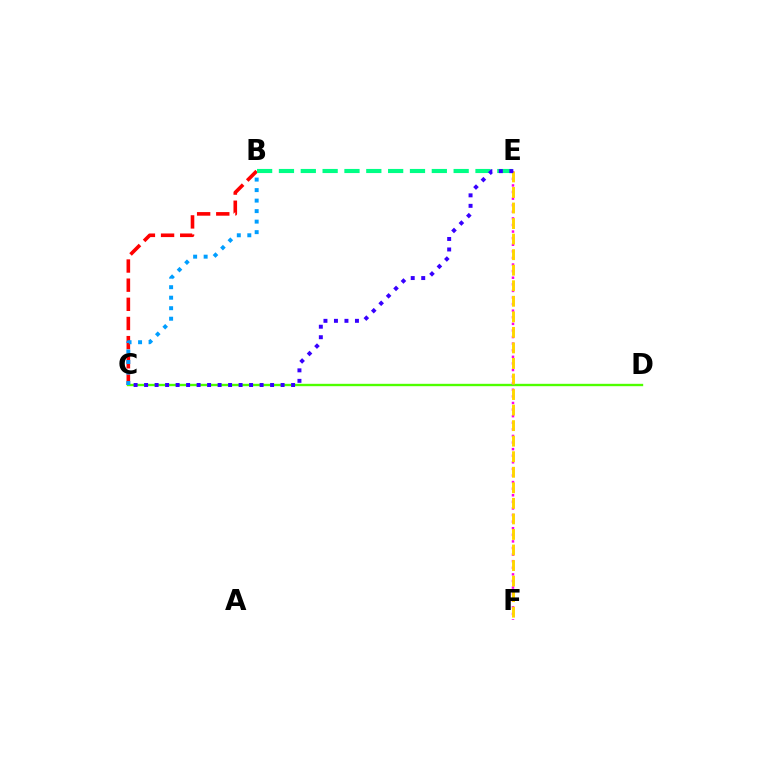{('B', 'C'): [{'color': '#ff0000', 'line_style': 'dashed', 'thickness': 2.6}, {'color': '#009eff', 'line_style': 'dotted', 'thickness': 2.85}], ('C', 'D'): [{'color': '#4fff00', 'line_style': 'solid', 'thickness': 1.71}], ('E', 'F'): [{'color': '#ff00ed', 'line_style': 'dotted', 'thickness': 1.79}, {'color': '#ffd500', 'line_style': 'dashed', 'thickness': 2.11}], ('B', 'E'): [{'color': '#00ff86', 'line_style': 'dashed', 'thickness': 2.97}], ('C', 'E'): [{'color': '#3700ff', 'line_style': 'dotted', 'thickness': 2.85}]}